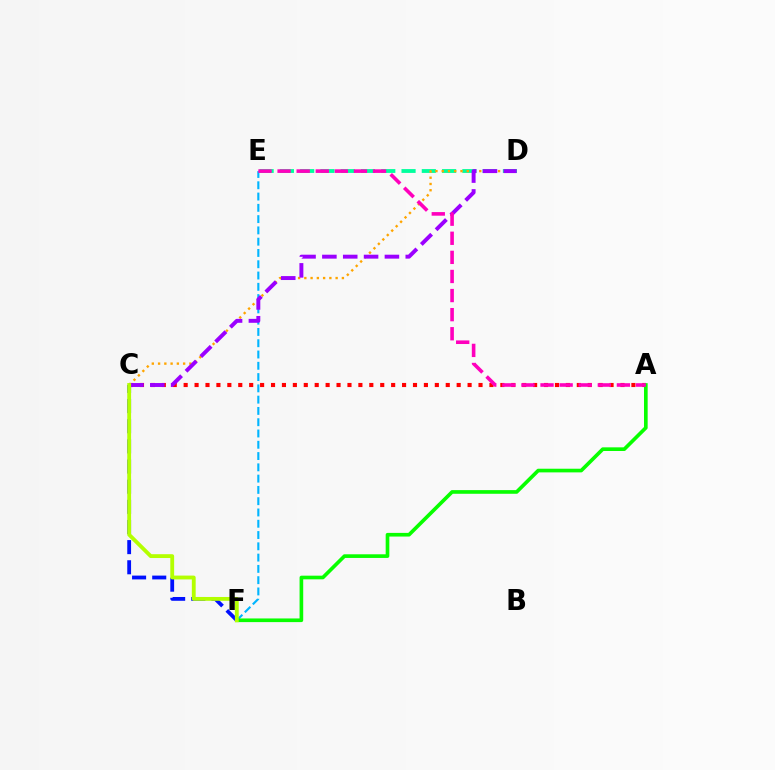{('D', 'E'): [{'color': '#00ff9d', 'line_style': 'dashed', 'thickness': 2.75}], ('E', 'F'): [{'color': '#00b5ff', 'line_style': 'dashed', 'thickness': 1.53}], ('A', 'C'): [{'color': '#ff0000', 'line_style': 'dotted', 'thickness': 2.97}], ('C', 'F'): [{'color': '#0010ff', 'line_style': 'dashed', 'thickness': 2.74}, {'color': '#b3ff00', 'line_style': 'solid', 'thickness': 2.76}], ('A', 'F'): [{'color': '#08ff00', 'line_style': 'solid', 'thickness': 2.63}], ('C', 'D'): [{'color': '#ffa500', 'line_style': 'dotted', 'thickness': 1.7}, {'color': '#9b00ff', 'line_style': 'dashed', 'thickness': 2.83}], ('A', 'E'): [{'color': '#ff00bd', 'line_style': 'dashed', 'thickness': 2.59}]}